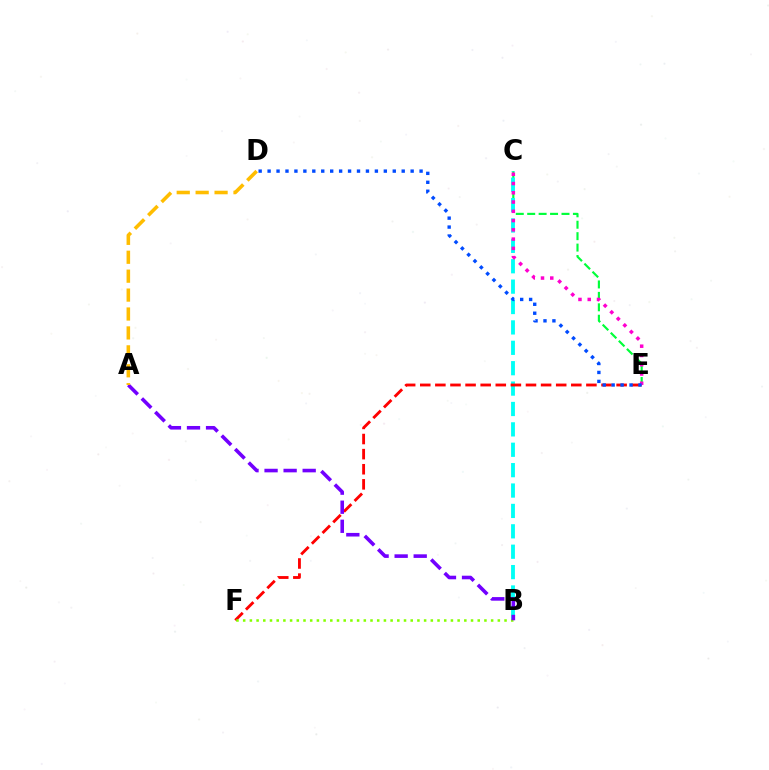{('C', 'E'): [{'color': '#00ff39', 'line_style': 'dashed', 'thickness': 1.55}, {'color': '#ff00cf', 'line_style': 'dotted', 'thickness': 2.52}], ('B', 'C'): [{'color': '#00fff6', 'line_style': 'dashed', 'thickness': 2.77}], ('E', 'F'): [{'color': '#ff0000', 'line_style': 'dashed', 'thickness': 2.05}], ('B', 'F'): [{'color': '#84ff00', 'line_style': 'dotted', 'thickness': 1.82}], ('A', 'B'): [{'color': '#7200ff', 'line_style': 'dashed', 'thickness': 2.59}], ('D', 'E'): [{'color': '#004bff', 'line_style': 'dotted', 'thickness': 2.43}], ('A', 'D'): [{'color': '#ffbd00', 'line_style': 'dashed', 'thickness': 2.57}]}